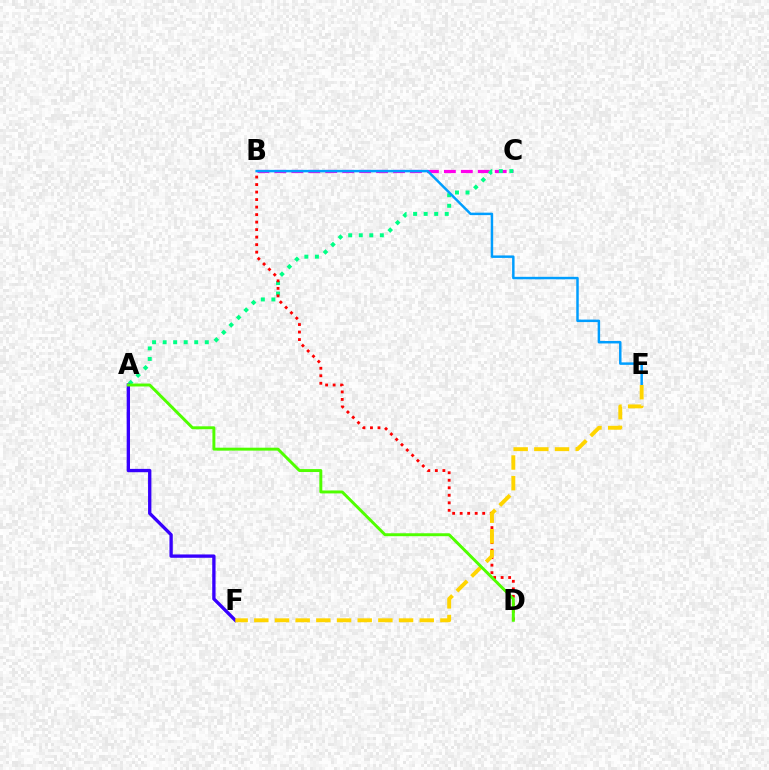{('B', 'C'): [{'color': '#ff00ed', 'line_style': 'dashed', 'thickness': 2.3}], ('A', 'C'): [{'color': '#00ff86', 'line_style': 'dotted', 'thickness': 2.86}], ('B', 'D'): [{'color': '#ff0000', 'line_style': 'dotted', 'thickness': 2.04}], ('A', 'F'): [{'color': '#3700ff', 'line_style': 'solid', 'thickness': 2.39}], ('B', 'E'): [{'color': '#009eff', 'line_style': 'solid', 'thickness': 1.78}], ('E', 'F'): [{'color': '#ffd500', 'line_style': 'dashed', 'thickness': 2.81}], ('A', 'D'): [{'color': '#4fff00', 'line_style': 'solid', 'thickness': 2.12}]}